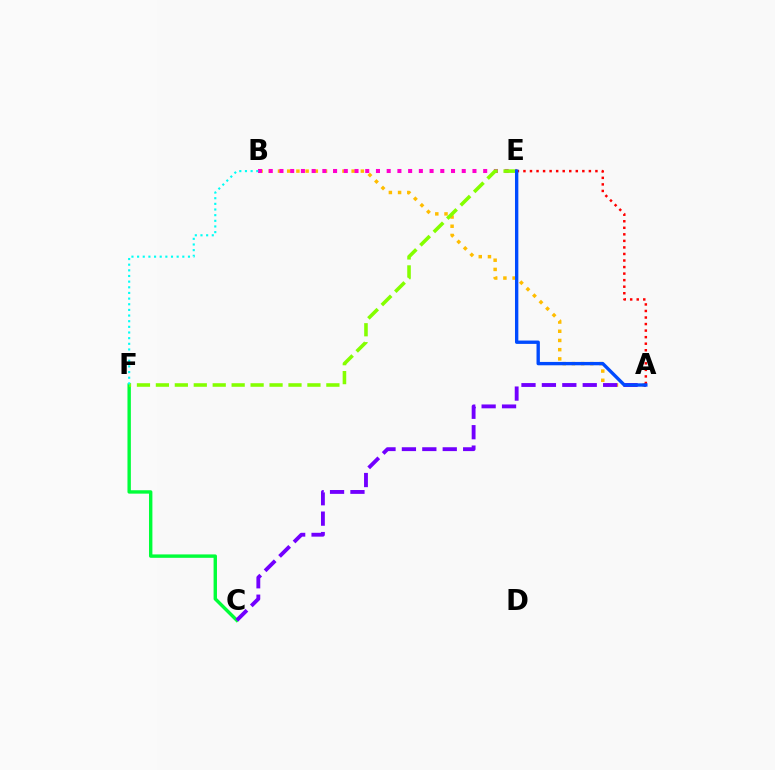{('A', 'B'): [{'color': '#ffbd00', 'line_style': 'dotted', 'thickness': 2.5}], ('C', 'F'): [{'color': '#00ff39', 'line_style': 'solid', 'thickness': 2.45}], ('B', 'E'): [{'color': '#ff00cf', 'line_style': 'dotted', 'thickness': 2.91}], ('E', 'F'): [{'color': '#84ff00', 'line_style': 'dashed', 'thickness': 2.57}], ('B', 'F'): [{'color': '#00fff6', 'line_style': 'dotted', 'thickness': 1.54}], ('A', 'C'): [{'color': '#7200ff', 'line_style': 'dashed', 'thickness': 2.77}], ('A', 'E'): [{'color': '#ff0000', 'line_style': 'dotted', 'thickness': 1.78}, {'color': '#004bff', 'line_style': 'solid', 'thickness': 2.42}]}